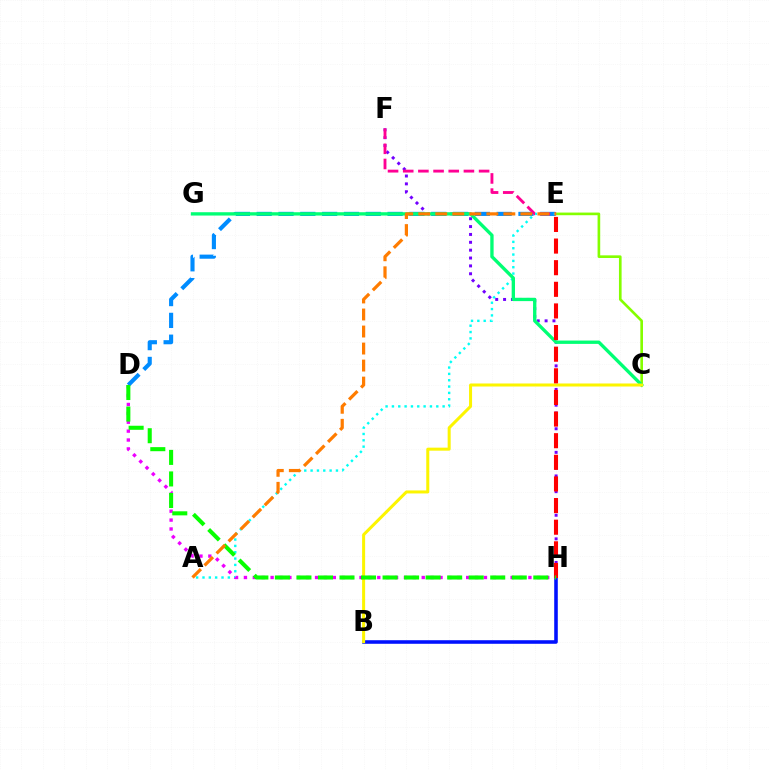{('F', 'H'): [{'color': '#7200ff', 'line_style': 'dotted', 'thickness': 2.14}], ('C', 'E'): [{'color': '#84ff00', 'line_style': 'solid', 'thickness': 1.91}], ('D', 'E'): [{'color': '#008cff', 'line_style': 'dashed', 'thickness': 2.96}], ('A', 'E'): [{'color': '#00fff6', 'line_style': 'dotted', 'thickness': 1.72}, {'color': '#ff7c00', 'line_style': 'dashed', 'thickness': 2.31}], ('B', 'H'): [{'color': '#0010ff', 'line_style': 'solid', 'thickness': 2.57}], ('C', 'G'): [{'color': '#00ff74', 'line_style': 'solid', 'thickness': 2.4}], ('B', 'C'): [{'color': '#fcf500', 'line_style': 'solid', 'thickness': 2.17}], ('E', 'H'): [{'color': '#ff0000', 'line_style': 'dashed', 'thickness': 2.94}], ('D', 'H'): [{'color': '#ee00ff', 'line_style': 'dotted', 'thickness': 2.42}, {'color': '#08ff00', 'line_style': 'dashed', 'thickness': 2.93}], ('E', 'F'): [{'color': '#ff0094', 'line_style': 'dashed', 'thickness': 2.06}]}